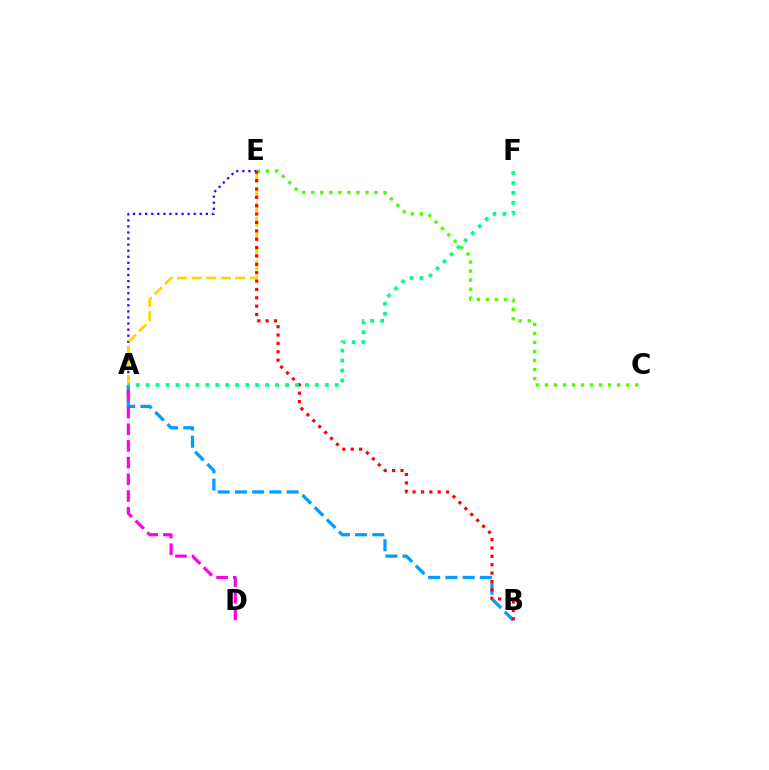{('A', 'E'): [{'color': '#3700ff', 'line_style': 'dotted', 'thickness': 1.65}, {'color': '#ffd500', 'line_style': 'dashed', 'thickness': 1.97}], ('C', 'E'): [{'color': '#4fff00', 'line_style': 'dotted', 'thickness': 2.45}], ('A', 'B'): [{'color': '#009eff', 'line_style': 'dashed', 'thickness': 2.34}], ('B', 'E'): [{'color': '#ff0000', 'line_style': 'dotted', 'thickness': 2.27}], ('A', 'F'): [{'color': '#00ff86', 'line_style': 'dotted', 'thickness': 2.7}], ('A', 'D'): [{'color': '#ff00ed', 'line_style': 'dashed', 'thickness': 2.27}]}